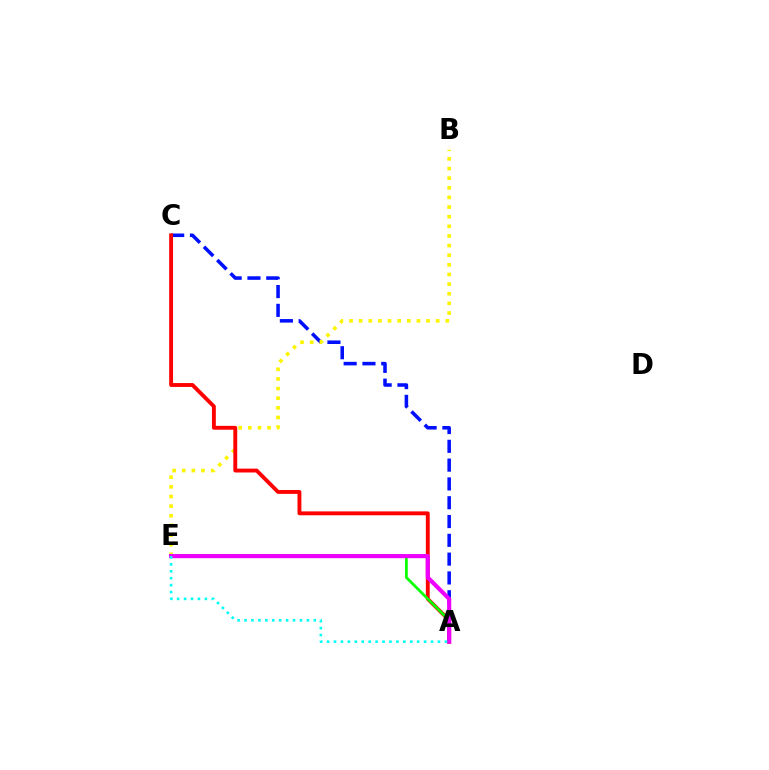{('A', 'C'): [{'color': '#0010ff', 'line_style': 'dashed', 'thickness': 2.55}, {'color': '#ff0000', 'line_style': 'solid', 'thickness': 2.78}], ('B', 'E'): [{'color': '#fcf500', 'line_style': 'dotted', 'thickness': 2.62}], ('A', 'E'): [{'color': '#08ff00', 'line_style': 'solid', 'thickness': 1.97}, {'color': '#ee00ff', 'line_style': 'solid', 'thickness': 2.98}, {'color': '#00fff6', 'line_style': 'dotted', 'thickness': 1.88}]}